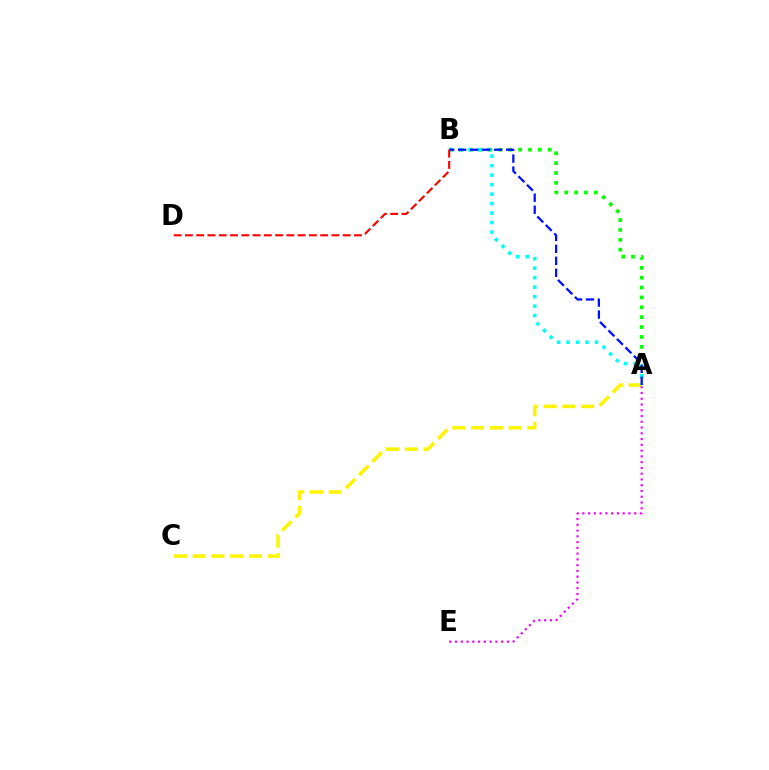{('A', 'C'): [{'color': '#fcf500', 'line_style': 'dashed', 'thickness': 2.55}], ('A', 'B'): [{'color': '#08ff00', 'line_style': 'dotted', 'thickness': 2.68}, {'color': '#00fff6', 'line_style': 'dotted', 'thickness': 2.58}, {'color': '#0010ff', 'line_style': 'dashed', 'thickness': 1.63}], ('B', 'D'): [{'color': '#ff0000', 'line_style': 'dashed', 'thickness': 1.53}], ('A', 'E'): [{'color': '#ee00ff', 'line_style': 'dotted', 'thickness': 1.57}]}